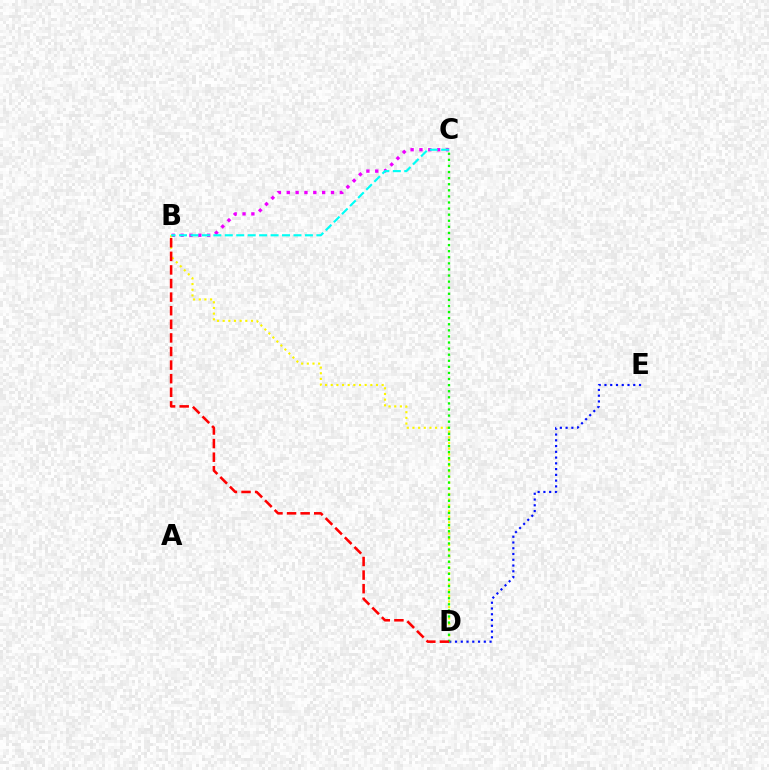{('B', 'C'): [{'color': '#ee00ff', 'line_style': 'dotted', 'thickness': 2.4}, {'color': '#00fff6', 'line_style': 'dashed', 'thickness': 1.55}], ('D', 'E'): [{'color': '#0010ff', 'line_style': 'dotted', 'thickness': 1.56}], ('B', 'D'): [{'color': '#fcf500', 'line_style': 'dotted', 'thickness': 1.54}, {'color': '#ff0000', 'line_style': 'dashed', 'thickness': 1.85}], ('C', 'D'): [{'color': '#08ff00', 'line_style': 'dotted', 'thickness': 1.65}]}